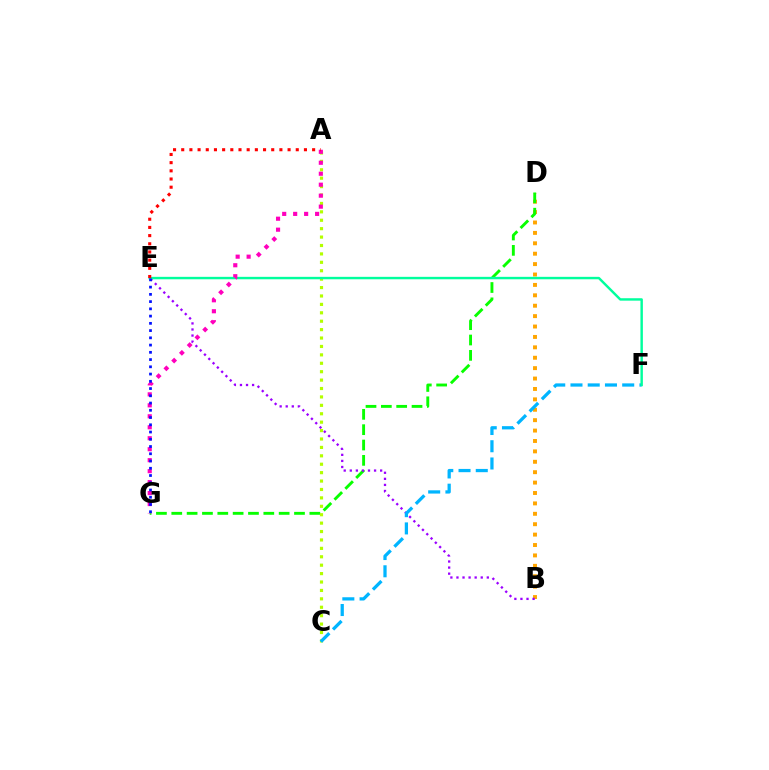{('B', 'D'): [{'color': '#ffa500', 'line_style': 'dotted', 'thickness': 2.83}], ('D', 'G'): [{'color': '#08ff00', 'line_style': 'dashed', 'thickness': 2.08}], ('B', 'E'): [{'color': '#9b00ff', 'line_style': 'dotted', 'thickness': 1.65}], ('A', 'C'): [{'color': '#b3ff00', 'line_style': 'dotted', 'thickness': 2.29}], ('C', 'F'): [{'color': '#00b5ff', 'line_style': 'dashed', 'thickness': 2.34}], ('E', 'F'): [{'color': '#00ff9d', 'line_style': 'solid', 'thickness': 1.75}], ('A', 'G'): [{'color': '#ff00bd', 'line_style': 'dotted', 'thickness': 2.98}], ('E', 'G'): [{'color': '#0010ff', 'line_style': 'dotted', 'thickness': 1.97}], ('A', 'E'): [{'color': '#ff0000', 'line_style': 'dotted', 'thickness': 2.22}]}